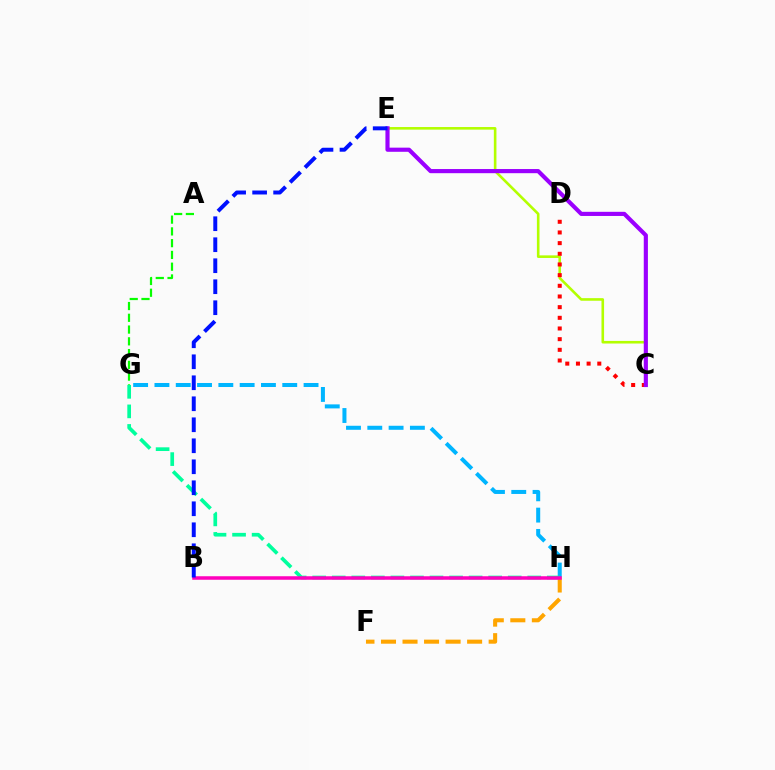{('G', 'H'): [{'color': '#00b5ff', 'line_style': 'dashed', 'thickness': 2.89}, {'color': '#00ff9d', 'line_style': 'dashed', 'thickness': 2.66}], ('C', 'E'): [{'color': '#b3ff00', 'line_style': 'solid', 'thickness': 1.87}, {'color': '#9b00ff', 'line_style': 'solid', 'thickness': 2.98}], ('C', 'D'): [{'color': '#ff0000', 'line_style': 'dotted', 'thickness': 2.9}], ('F', 'H'): [{'color': '#ffa500', 'line_style': 'dashed', 'thickness': 2.92}], ('B', 'H'): [{'color': '#ff00bd', 'line_style': 'solid', 'thickness': 2.53}], ('B', 'E'): [{'color': '#0010ff', 'line_style': 'dashed', 'thickness': 2.85}], ('A', 'G'): [{'color': '#08ff00', 'line_style': 'dashed', 'thickness': 1.6}]}